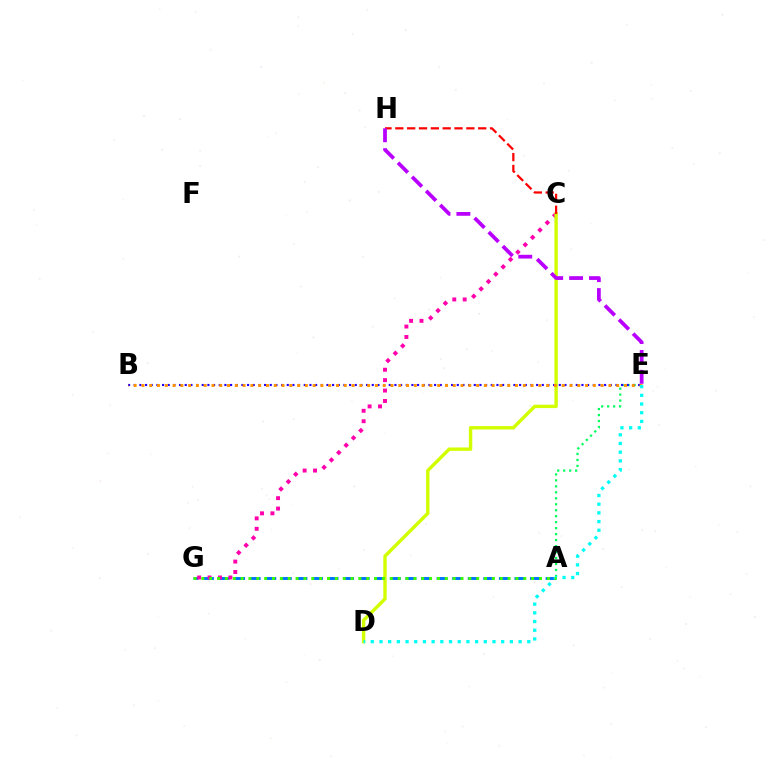{('A', 'E'): [{'color': '#00ff5c', 'line_style': 'dotted', 'thickness': 1.62}], ('B', 'E'): [{'color': '#2500ff', 'line_style': 'dotted', 'thickness': 1.54}, {'color': '#ff9400', 'line_style': 'dotted', 'thickness': 2.11}], ('A', 'G'): [{'color': '#0074ff', 'line_style': 'dashed', 'thickness': 2.12}, {'color': '#3dff00', 'line_style': 'dotted', 'thickness': 2.13}], ('C', 'G'): [{'color': '#ff00ac', 'line_style': 'dotted', 'thickness': 2.83}], ('C', 'D'): [{'color': '#d1ff00', 'line_style': 'solid', 'thickness': 2.44}], ('C', 'H'): [{'color': '#ff0000', 'line_style': 'dashed', 'thickness': 1.61}], ('E', 'H'): [{'color': '#b900ff', 'line_style': 'dashed', 'thickness': 2.7}], ('D', 'E'): [{'color': '#00fff6', 'line_style': 'dotted', 'thickness': 2.36}]}